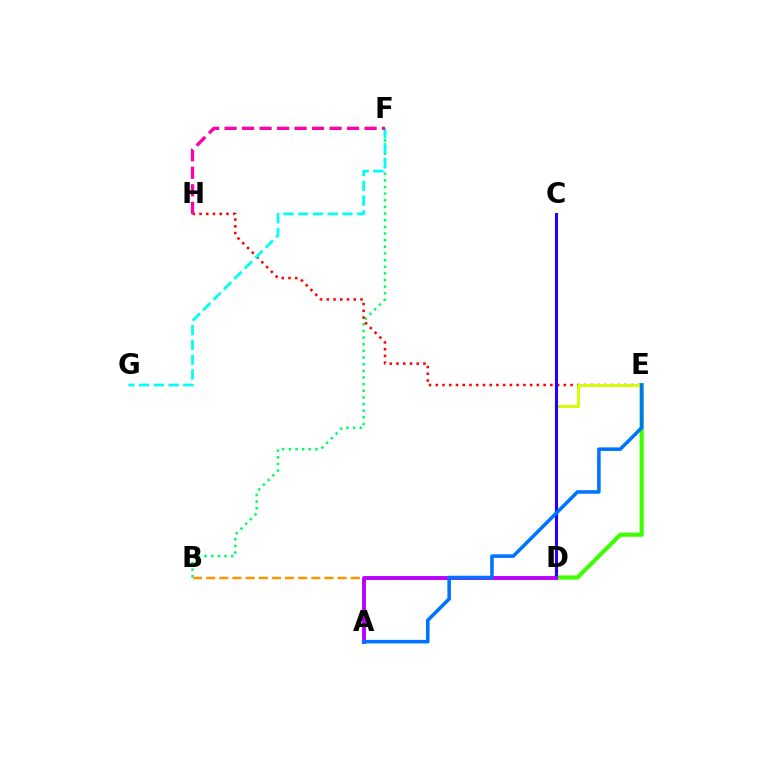{('B', 'D'): [{'color': '#ff9400', 'line_style': 'dashed', 'thickness': 1.78}], ('B', 'F'): [{'color': '#00ff5c', 'line_style': 'dotted', 'thickness': 1.81}], ('D', 'E'): [{'color': '#3dff00', 'line_style': 'solid', 'thickness': 2.97}, {'color': '#d1ff00', 'line_style': 'solid', 'thickness': 2.09}], ('E', 'H'): [{'color': '#ff0000', 'line_style': 'dotted', 'thickness': 1.83}], ('C', 'D'): [{'color': '#2500ff', 'line_style': 'solid', 'thickness': 2.23}], ('A', 'D'): [{'color': '#b900ff', 'line_style': 'solid', 'thickness': 2.79}], ('F', 'G'): [{'color': '#00fff6', 'line_style': 'dashed', 'thickness': 2.0}], ('A', 'E'): [{'color': '#0074ff', 'line_style': 'solid', 'thickness': 2.56}], ('F', 'H'): [{'color': '#ff00ac', 'line_style': 'dashed', 'thickness': 2.38}]}